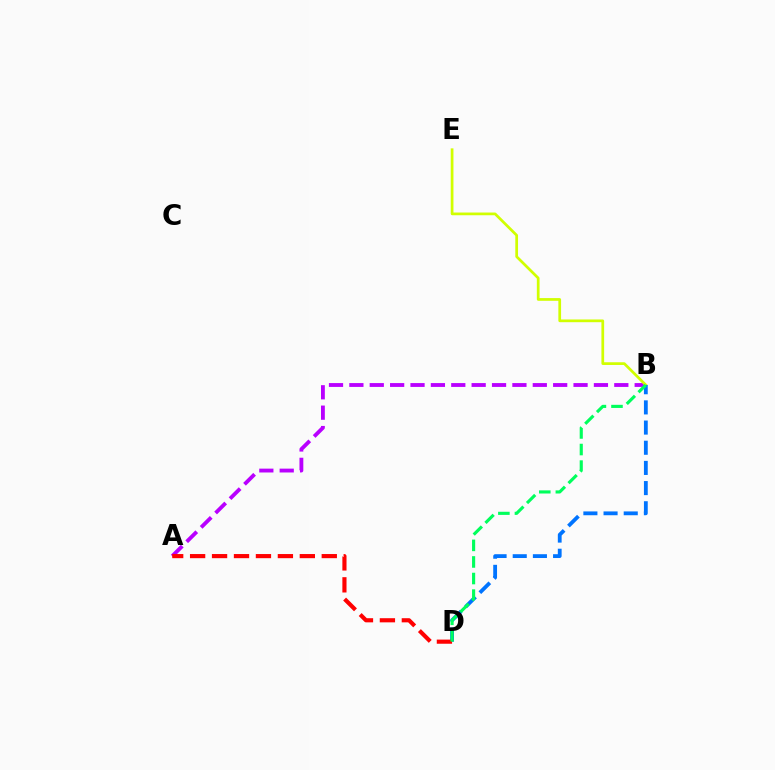{('A', 'B'): [{'color': '#b900ff', 'line_style': 'dashed', 'thickness': 2.77}], ('B', 'E'): [{'color': '#d1ff00', 'line_style': 'solid', 'thickness': 1.96}], ('B', 'D'): [{'color': '#0074ff', 'line_style': 'dashed', 'thickness': 2.74}, {'color': '#00ff5c', 'line_style': 'dashed', 'thickness': 2.25}], ('A', 'D'): [{'color': '#ff0000', 'line_style': 'dashed', 'thickness': 2.98}]}